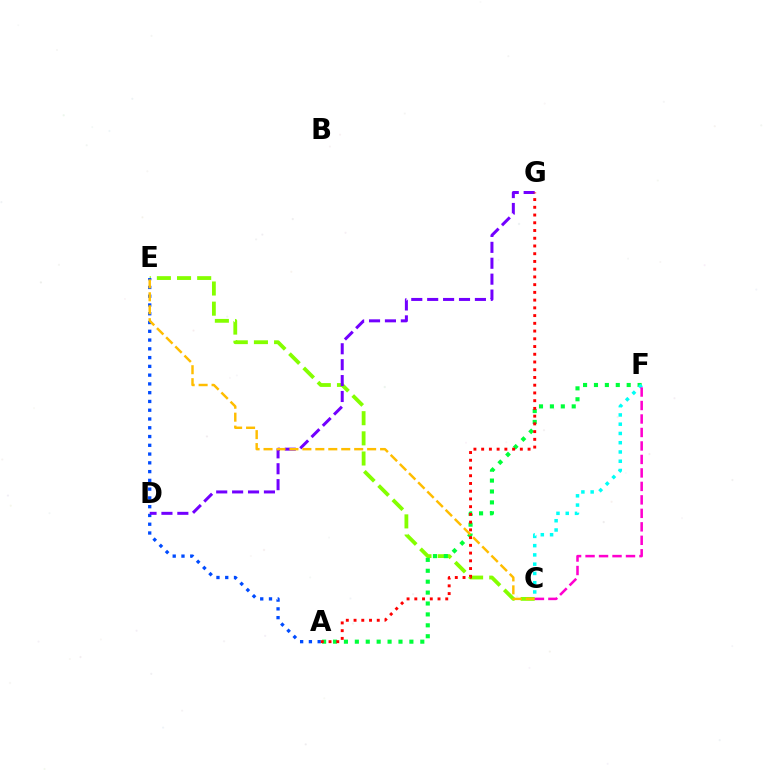{('C', 'E'): [{'color': '#84ff00', 'line_style': 'dashed', 'thickness': 2.74}, {'color': '#ffbd00', 'line_style': 'dashed', 'thickness': 1.76}], ('A', 'F'): [{'color': '#00ff39', 'line_style': 'dotted', 'thickness': 2.96}], ('A', 'E'): [{'color': '#004bff', 'line_style': 'dotted', 'thickness': 2.38}], ('D', 'G'): [{'color': '#7200ff', 'line_style': 'dashed', 'thickness': 2.16}], ('A', 'G'): [{'color': '#ff0000', 'line_style': 'dotted', 'thickness': 2.1}], ('C', 'F'): [{'color': '#00fff6', 'line_style': 'dotted', 'thickness': 2.52}, {'color': '#ff00cf', 'line_style': 'dashed', 'thickness': 1.83}]}